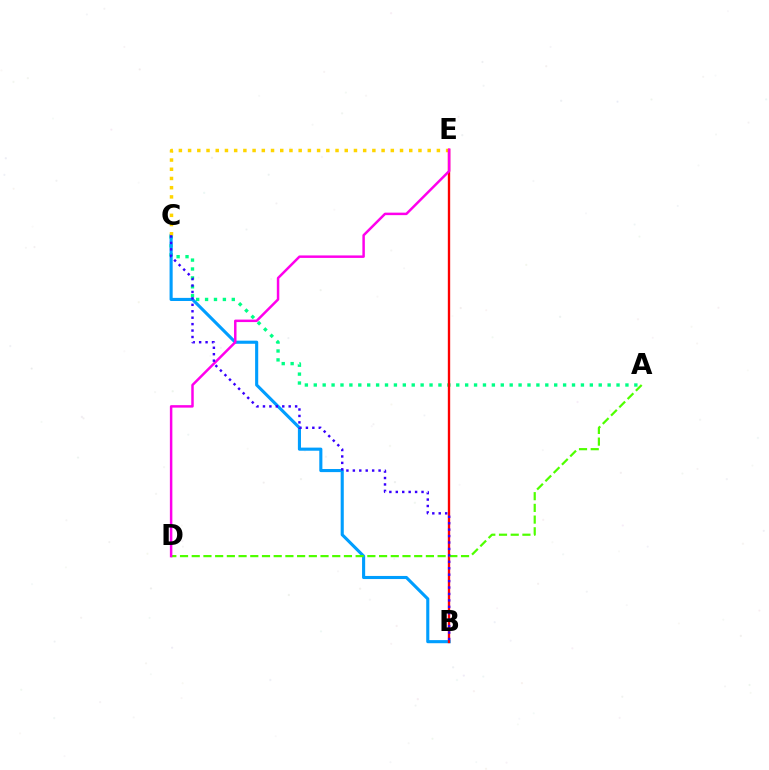{('A', 'C'): [{'color': '#00ff86', 'line_style': 'dotted', 'thickness': 2.42}], ('B', 'C'): [{'color': '#009eff', 'line_style': 'solid', 'thickness': 2.23}, {'color': '#3700ff', 'line_style': 'dotted', 'thickness': 1.75}], ('C', 'E'): [{'color': '#ffd500', 'line_style': 'dotted', 'thickness': 2.5}], ('B', 'E'): [{'color': '#ff0000', 'line_style': 'solid', 'thickness': 1.7}], ('A', 'D'): [{'color': '#4fff00', 'line_style': 'dashed', 'thickness': 1.59}], ('D', 'E'): [{'color': '#ff00ed', 'line_style': 'solid', 'thickness': 1.79}]}